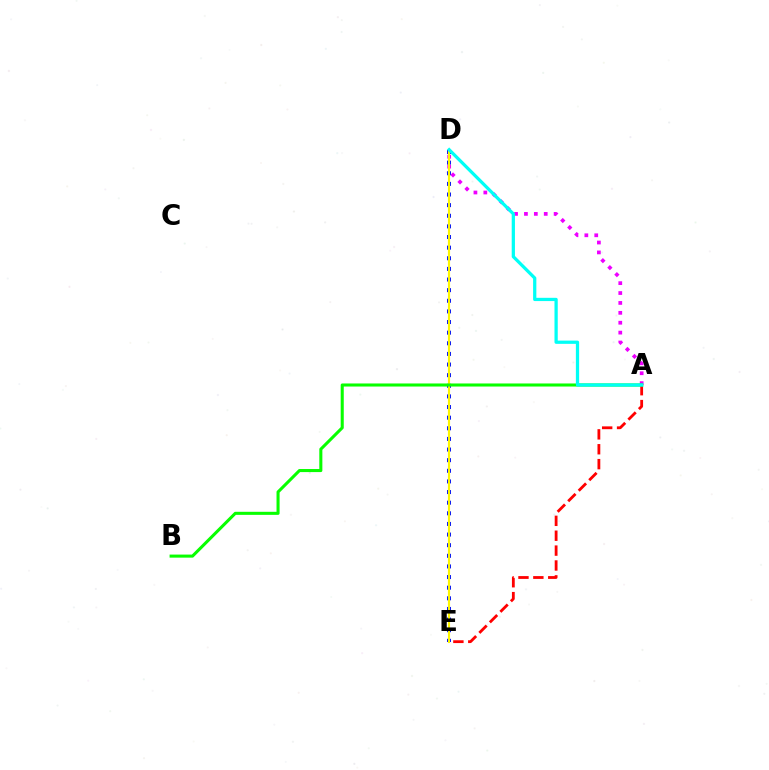{('A', 'E'): [{'color': '#ff0000', 'line_style': 'dashed', 'thickness': 2.02}], ('D', 'E'): [{'color': '#0010ff', 'line_style': 'dotted', 'thickness': 2.89}, {'color': '#fcf500', 'line_style': 'solid', 'thickness': 1.53}], ('A', 'D'): [{'color': '#ee00ff', 'line_style': 'dotted', 'thickness': 2.69}, {'color': '#00fff6', 'line_style': 'solid', 'thickness': 2.34}], ('A', 'B'): [{'color': '#08ff00', 'line_style': 'solid', 'thickness': 2.2}]}